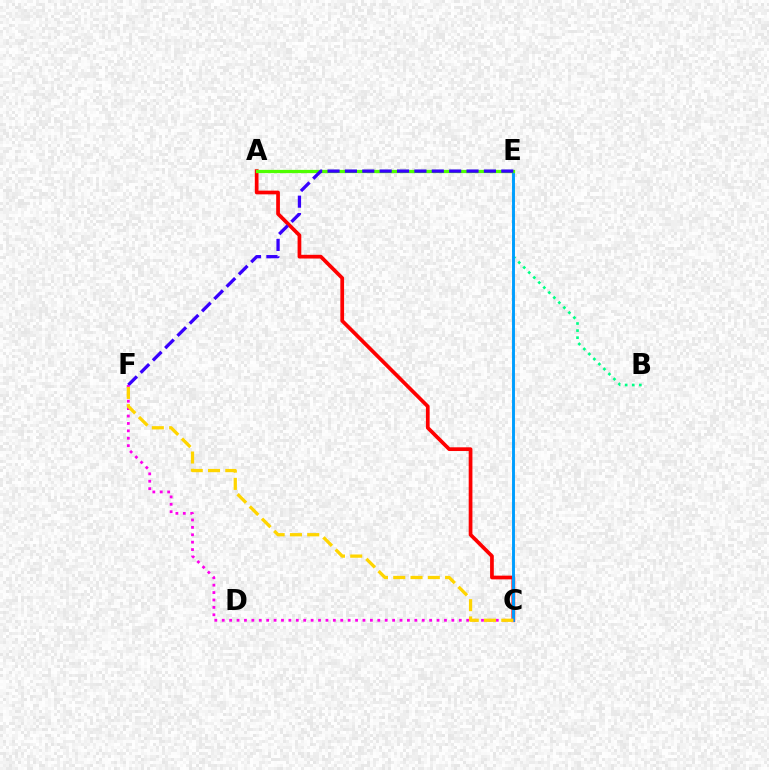{('A', 'C'): [{'color': '#ff0000', 'line_style': 'solid', 'thickness': 2.68}], ('B', 'E'): [{'color': '#00ff86', 'line_style': 'dotted', 'thickness': 1.93}], ('C', 'E'): [{'color': '#009eff', 'line_style': 'solid', 'thickness': 2.11}], ('A', 'E'): [{'color': '#4fff00', 'line_style': 'solid', 'thickness': 2.35}], ('E', 'F'): [{'color': '#3700ff', 'line_style': 'dashed', 'thickness': 2.36}], ('C', 'F'): [{'color': '#ff00ed', 'line_style': 'dotted', 'thickness': 2.01}, {'color': '#ffd500', 'line_style': 'dashed', 'thickness': 2.35}]}